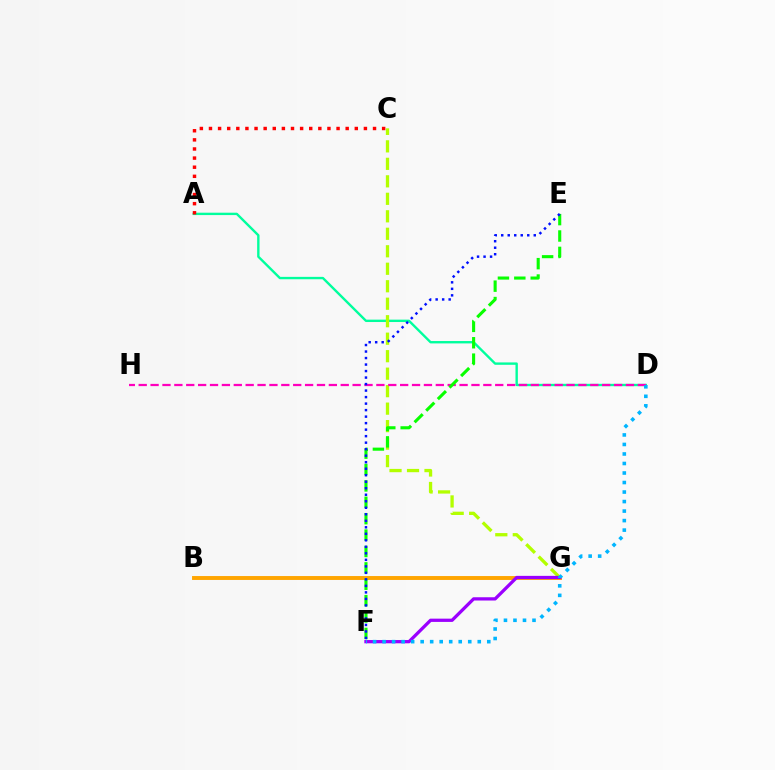{('A', 'D'): [{'color': '#00ff9d', 'line_style': 'solid', 'thickness': 1.71}], ('C', 'G'): [{'color': '#b3ff00', 'line_style': 'dashed', 'thickness': 2.38}], ('A', 'C'): [{'color': '#ff0000', 'line_style': 'dotted', 'thickness': 2.48}], ('D', 'H'): [{'color': '#ff00bd', 'line_style': 'dashed', 'thickness': 1.61}], ('B', 'G'): [{'color': '#ffa500', 'line_style': 'solid', 'thickness': 2.81}], ('F', 'G'): [{'color': '#9b00ff', 'line_style': 'solid', 'thickness': 2.35}], ('E', 'F'): [{'color': '#08ff00', 'line_style': 'dashed', 'thickness': 2.23}, {'color': '#0010ff', 'line_style': 'dotted', 'thickness': 1.77}], ('D', 'F'): [{'color': '#00b5ff', 'line_style': 'dotted', 'thickness': 2.59}]}